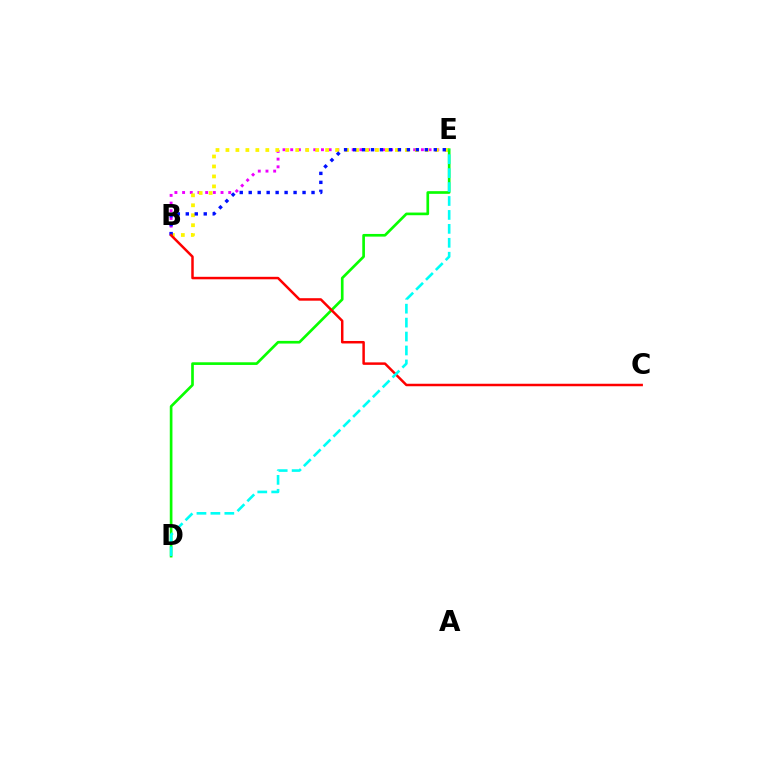{('B', 'E'): [{'color': '#ee00ff', 'line_style': 'dotted', 'thickness': 2.09}, {'color': '#fcf500', 'line_style': 'dotted', 'thickness': 2.71}, {'color': '#0010ff', 'line_style': 'dotted', 'thickness': 2.44}], ('D', 'E'): [{'color': '#08ff00', 'line_style': 'solid', 'thickness': 1.92}, {'color': '#00fff6', 'line_style': 'dashed', 'thickness': 1.89}], ('B', 'C'): [{'color': '#ff0000', 'line_style': 'solid', 'thickness': 1.79}]}